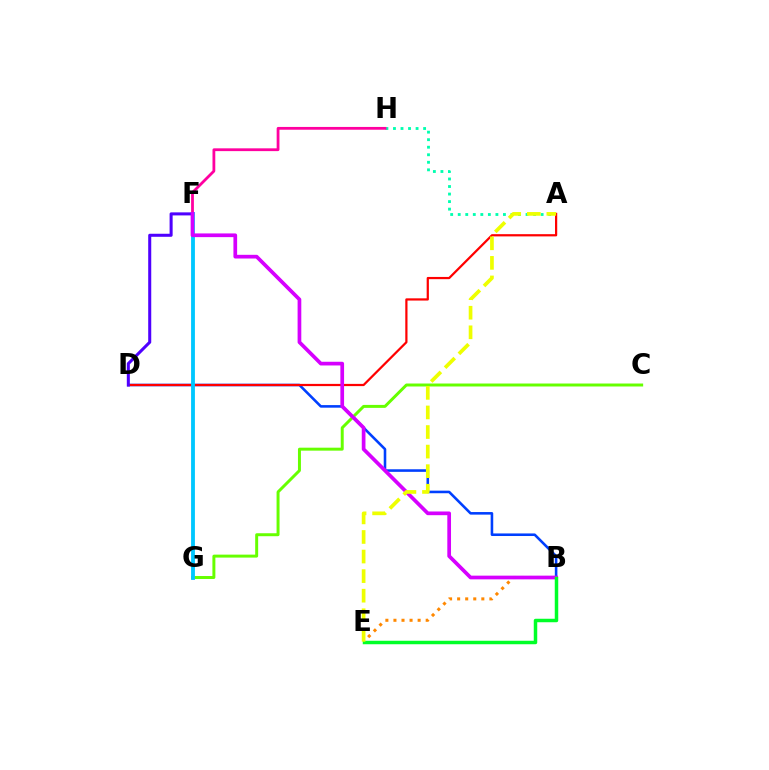{('A', 'H'): [{'color': '#00ffaf', 'line_style': 'dotted', 'thickness': 2.05}], ('F', 'H'): [{'color': '#ff00a0', 'line_style': 'solid', 'thickness': 2.01}], ('B', 'D'): [{'color': '#003fff', 'line_style': 'solid', 'thickness': 1.86}], ('A', 'D'): [{'color': '#ff0000', 'line_style': 'solid', 'thickness': 1.6}], ('C', 'G'): [{'color': '#66ff00', 'line_style': 'solid', 'thickness': 2.14}], ('F', 'G'): [{'color': '#00c7ff', 'line_style': 'solid', 'thickness': 2.76}], ('B', 'E'): [{'color': '#ff8800', 'line_style': 'dotted', 'thickness': 2.19}, {'color': '#00ff27', 'line_style': 'solid', 'thickness': 2.51}], ('D', 'F'): [{'color': '#4f00ff', 'line_style': 'solid', 'thickness': 2.19}], ('B', 'F'): [{'color': '#d600ff', 'line_style': 'solid', 'thickness': 2.66}], ('A', 'E'): [{'color': '#eeff00', 'line_style': 'dashed', 'thickness': 2.66}]}